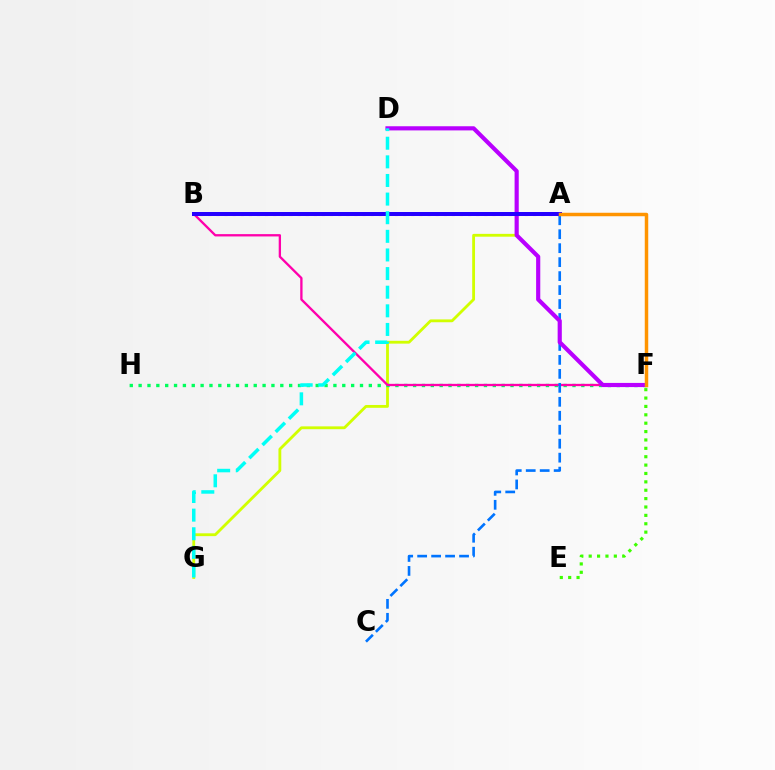{('A', 'G'): [{'color': '#d1ff00', 'line_style': 'solid', 'thickness': 2.03}], ('F', 'H'): [{'color': '#00ff5c', 'line_style': 'dotted', 'thickness': 2.41}], ('A', 'B'): [{'color': '#ff0000', 'line_style': 'dotted', 'thickness': 2.21}, {'color': '#2500ff', 'line_style': 'solid', 'thickness': 2.88}], ('B', 'F'): [{'color': '#ff00ac', 'line_style': 'solid', 'thickness': 1.67}], ('A', 'C'): [{'color': '#0074ff', 'line_style': 'dashed', 'thickness': 1.9}], ('E', 'F'): [{'color': '#3dff00', 'line_style': 'dotted', 'thickness': 2.28}], ('D', 'F'): [{'color': '#b900ff', 'line_style': 'solid', 'thickness': 2.99}], ('A', 'F'): [{'color': '#ff9400', 'line_style': 'solid', 'thickness': 2.5}], ('D', 'G'): [{'color': '#00fff6', 'line_style': 'dashed', 'thickness': 2.53}]}